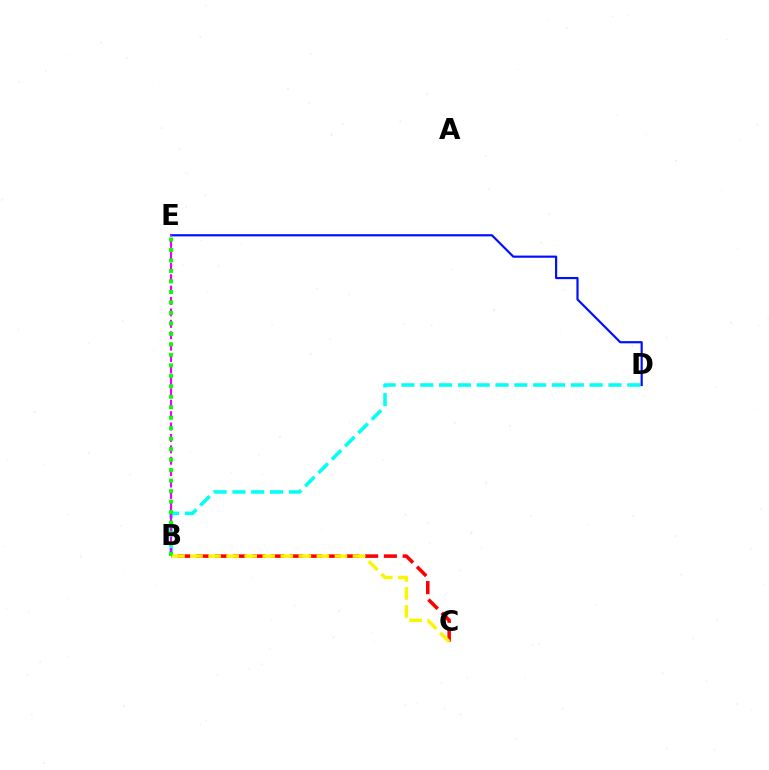{('B', 'C'): [{'color': '#ff0000', 'line_style': 'dashed', 'thickness': 2.55}, {'color': '#fcf500', 'line_style': 'dashed', 'thickness': 2.45}], ('B', 'D'): [{'color': '#00fff6', 'line_style': 'dashed', 'thickness': 2.56}], ('D', 'E'): [{'color': '#0010ff', 'line_style': 'solid', 'thickness': 1.57}], ('B', 'E'): [{'color': '#ee00ff', 'line_style': 'dashed', 'thickness': 1.55}, {'color': '#08ff00', 'line_style': 'dotted', 'thickness': 2.85}]}